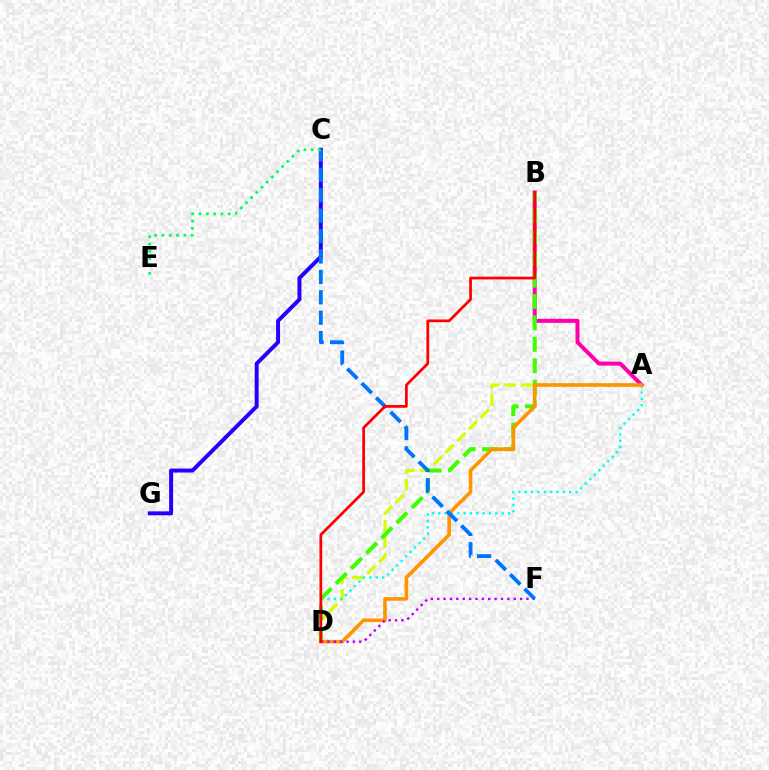{('A', 'D'): [{'color': '#d1ff00', 'line_style': 'dashed', 'thickness': 2.25}, {'color': '#00fff6', 'line_style': 'dotted', 'thickness': 1.72}, {'color': '#ff9400', 'line_style': 'solid', 'thickness': 2.58}], ('A', 'B'): [{'color': '#ff00ac', 'line_style': 'solid', 'thickness': 2.89}], ('C', 'G'): [{'color': '#2500ff', 'line_style': 'solid', 'thickness': 2.85}], ('B', 'D'): [{'color': '#3dff00', 'line_style': 'dashed', 'thickness': 2.91}, {'color': '#ff0000', 'line_style': 'solid', 'thickness': 1.97}], ('D', 'F'): [{'color': '#b900ff', 'line_style': 'dotted', 'thickness': 1.73}], ('C', 'F'): [{'color': '#0074ff', 'line_style': 'dashed', 'thickness': 2.77}], ('C', 'E'): [{'color': '#00ff5c', 'line_style': 'dotted', 'thickness': 1.98}]}